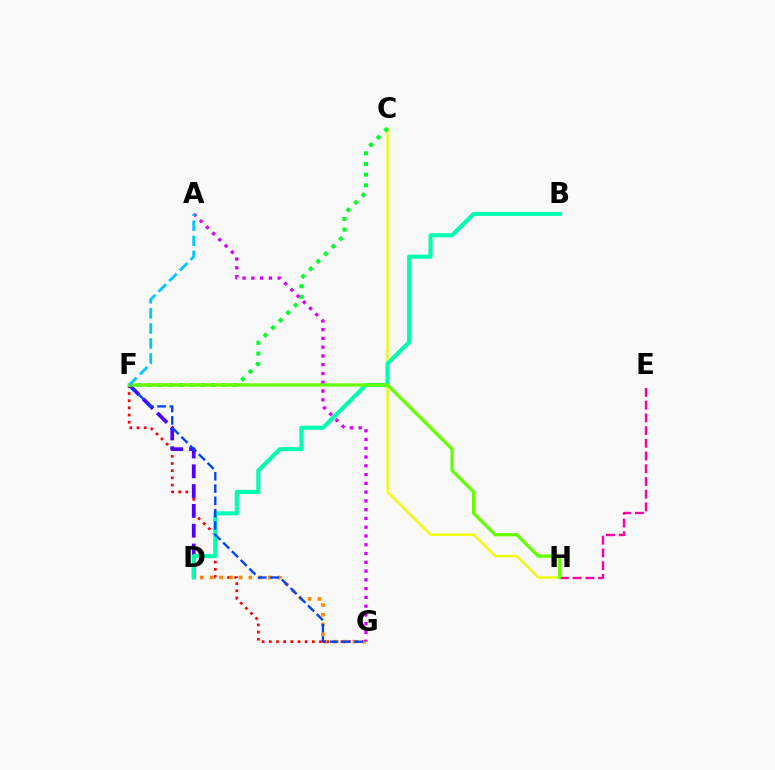{('F', 'G'): [{'color': '#ff0000', 'line_style': 'dotted', 'thickness': 1.95}, {'color': '#003fff', 'line_style': 'dashed', 'thickness': 1.67}], ('D', 'F'): [{'color': '#4f00ff', 'line_style': 'dashed', 'thickness': 2.69}], ('C', 'H'): [{'color': '#eeff00', 'line_style': 'solid', 'thickness': 1.71}], ('C', 'F'): [{'color': '#00ff27', 'line_style': 'dotted', 'thickness': 2.89}], ('B', 'D'): [{'color': '#00ffaf', 'line_style': 'solid', 'thickness': 2.94}], ('D', 'G'): [{'color': '#ff8800', 'line_style': 'dotted', 'thickness': 2.64}], ('A', 'G'): [{'color': '#d600ff', 'line_style': 'dotted', 'thickness': 2.38}], ('E', 'H'): [{'color': '#ff00a0', 'line_style': 'dashed', 'thickness': 1.73}], ('F', 'H'): [{'color': '#66ff00', 'line_style': 'solid', 'thickness': 2.37}], ('A', 'F'): [{'color': '#00c7ff', 'line_style': 'dashed', 'thickness': 2.05}]}